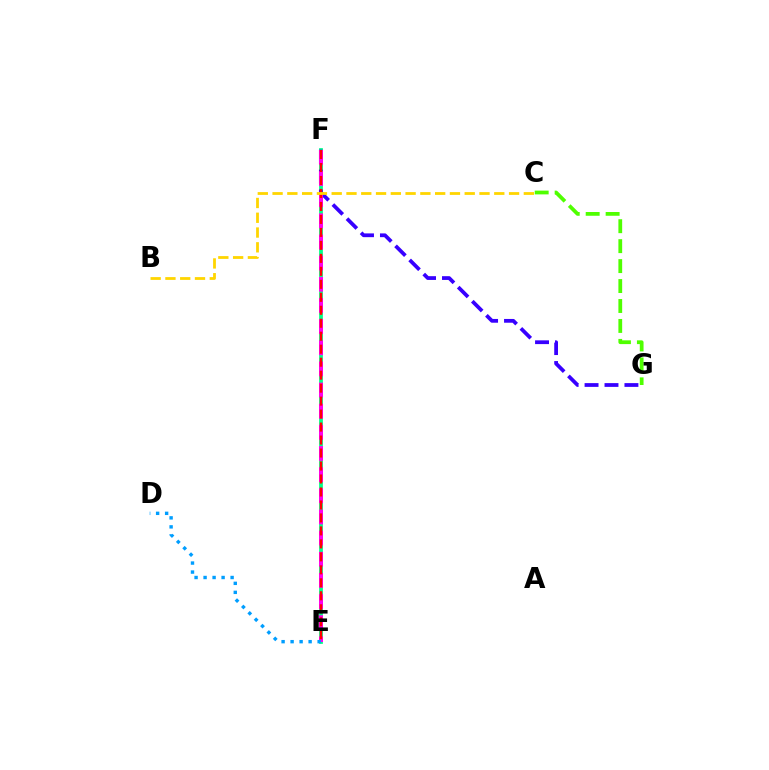{('C', 'G'): [{'color': '#4fff00', 'line_style': 'dashed', 'thickness': 2.71}], ('E', 'F'): [{'color': '#00ff86', 'line_style': 'solid', 'thickness': 2.7}, {'color': '#ff00ed', 'line_style': 'dashed', 'thickness': 2.87}, {'color': '#ff0000', 'line_style': 'dashed', 'thickness': 1.76}], ('F', 'G'): [{'color': '#3700ff', 'line_style': 'dashed', 'thickness': 2.71}], ('D', 'E'): [{'color': '#009eff', 'line_style': 'dotted', 'thickness': 2.45}], ('B', 'C'): [{'color': '#ffd500', 'line_style': 'dashed', 'thickness': 2.01}]}